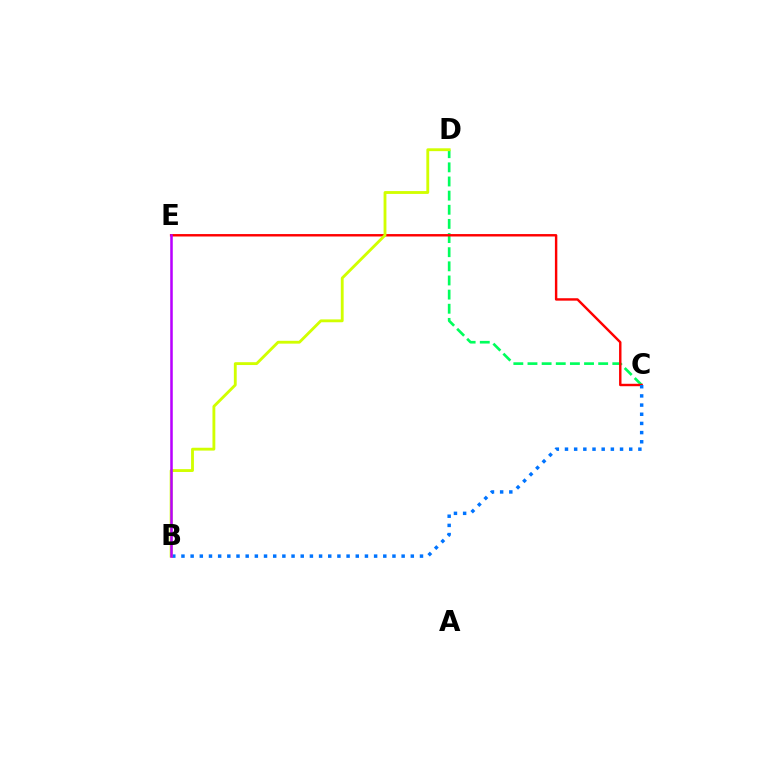{('C', 'D'): [{'color': '#00ff5c', 'line_style': 'dashed', 'thickness': 1.92}], ('C', 'E'): [{'color': '#ff0000', 'line_style': 'solid', 'thickness': 1.75}], ('B', 'C'): [{'color': '#0074ff', 'line_style': 'dotted', 'thickness': 2.49}], ('B', 'D'): [{'color': '#d1ff00', 'line_style': 'solid', 'thickness': 2.05}], ('B', 'E'): [{'color': '#b900ff', 'line_style': 'solid', 'thickness': 1.83}]}